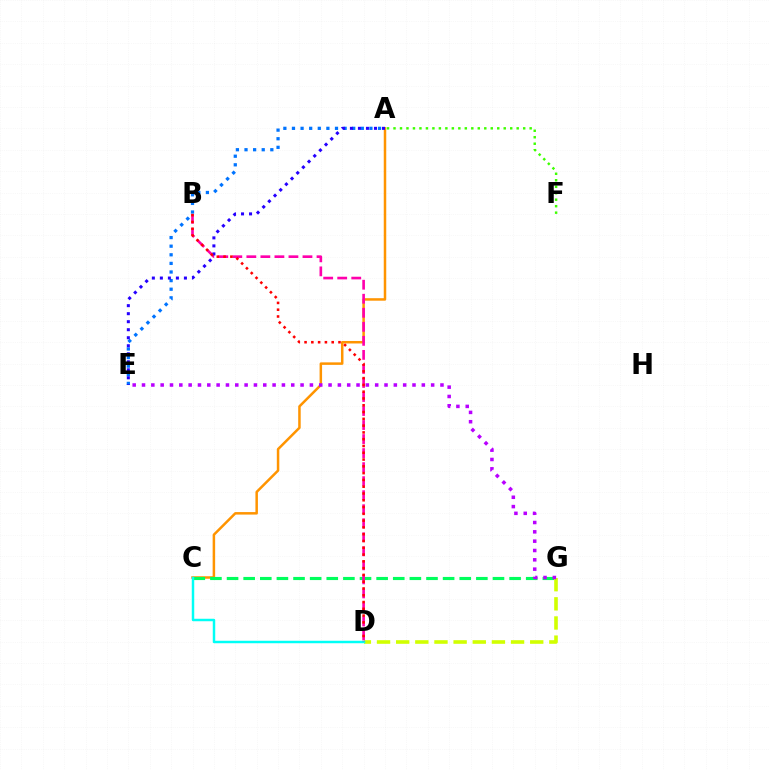{('A', 'C'): [{'color': '#ff9400', 'line_style': 'solid', 'thickness': 1.8}], ('C', 'G'): [{'color': '#00ff5c', 'line_style': 'dashed', 'thickness': 2.26}], ('D', 'G'): [{'color': '#d1ff00', 'line_style': 'dashed', 'thickness': 2.6}], ('B', 'D'): [{'color': '#ff00ac', 'line_style': 'dashed', 'thickness': 1.91}, {'color': '#ff0000', 'line_style': 'dotted', 'thickness': 1.84}], ('A', 'E'): [{'color': '#0074ff', 'line_style': 'dotted', 'thickness': 2.34}, {'color': '#2500ff', 'line_style': 'dotted', 'thickness': 2.18}], ('C', 'D'): [{'color': '#00fff6', 'line_style': 'solid', 'thickness': 1.78}], ('A', 'F'): [{'color': '#3dff00', 'line_style': 'dotted', 'thickness': 1.76}], ('E', 'G'): [{'color': '#b900ff', 'line_style': 'dotted', 'thickness': 2.53}]}